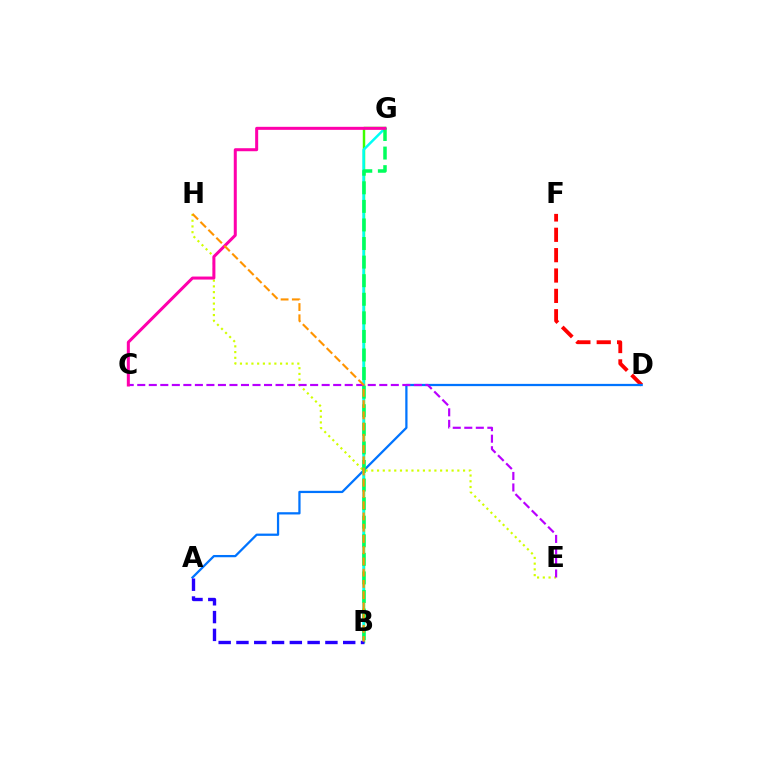{('D', 'F'): [{'color': '#ff0000', 'line_style': 'dashed', 'thickness': 2.77}], ('A', 'D'): [{'color': '#0074ff', 'line_style': 'solid', 'thickness': 1.62}], ('E', 'H'): [{'color': '#d1ff00', 'line_style': 'dotted', 'thickness': 1.56}], ('B', 'G'): [{'color': '#3dff00', 'line_style': 'solid', 'thickness': 1.77}, {'color': '#00fff6', 'line_style': 'solid', 'thickness': 1.79}, {'color': '#00ff5c', 'line_style': 'dashed', 'thickness': 2.52}], ('A', 'B'): [{'color': '#2500ff', 'line_style': 'dashed', 'thickness': 2.42}], ('C', 'E'): [{'color': '#b900ff', 'line_style': 'dashed', 'thickness': 1.57}], ('C', 'G'): [{'color': '#ff00ac', 'line_style': 'solid', 'thickness': 2.17}], ('B', 'H'): [{'color': '#ff9400', 'line_style': 'dashed', 'thickness': 1.53}]}